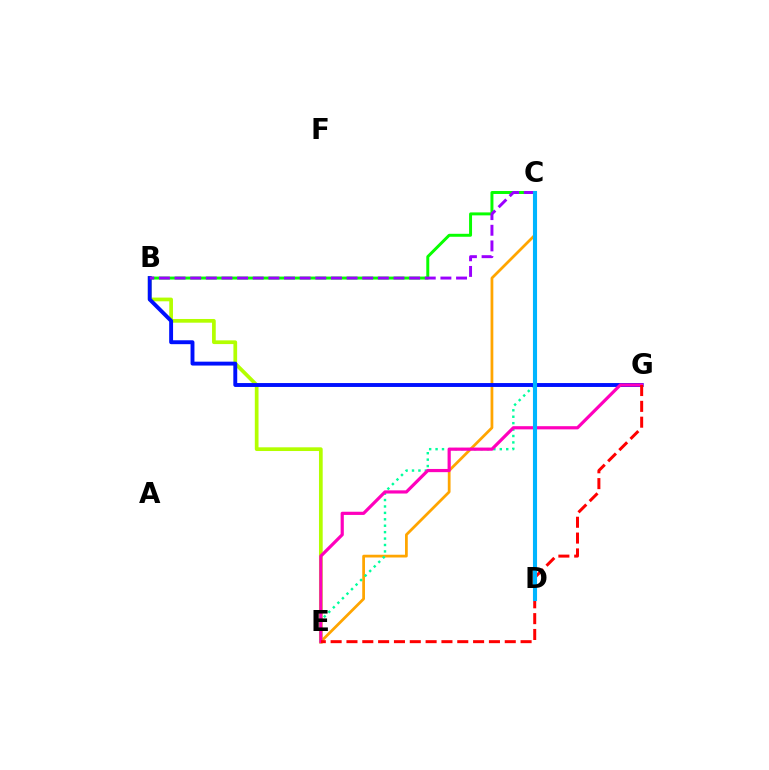{('B', 'E'): [{'color': '#b3ff00', 'line_style': 'solid', 'thickness': 2.68}], ('C', 'E'): [{'color': '#ffa500', 'line_style': 'solid', 'thickness': 1.98}], ('E', 'G'): [{'color': '#00ff9d', 'line_style': 'dotted', 'thickness': 1.75}, {'color': '#ff00bd', 'line_style': 'solid', 'thickness': 2.3}, {'color': '#ff0000', 'line_style': 'dashed', 'thickness': 2.15}], ('B', 'C'): [{'color': '#08ff00', 'line_style': 'solid', 'thickness': 2.14}, {'color': '#9b00ff', 'line_style': 'dashed', 'thickness': 2.12}], ('B', 'G'): [{'color': '#0010ff', 'line_style': 'solid', 'thickness': 2.81}], ('C', 'D'): [{'color': '#00b5ff', 'line_style': 'solid', 'thickness': 2.95}]}